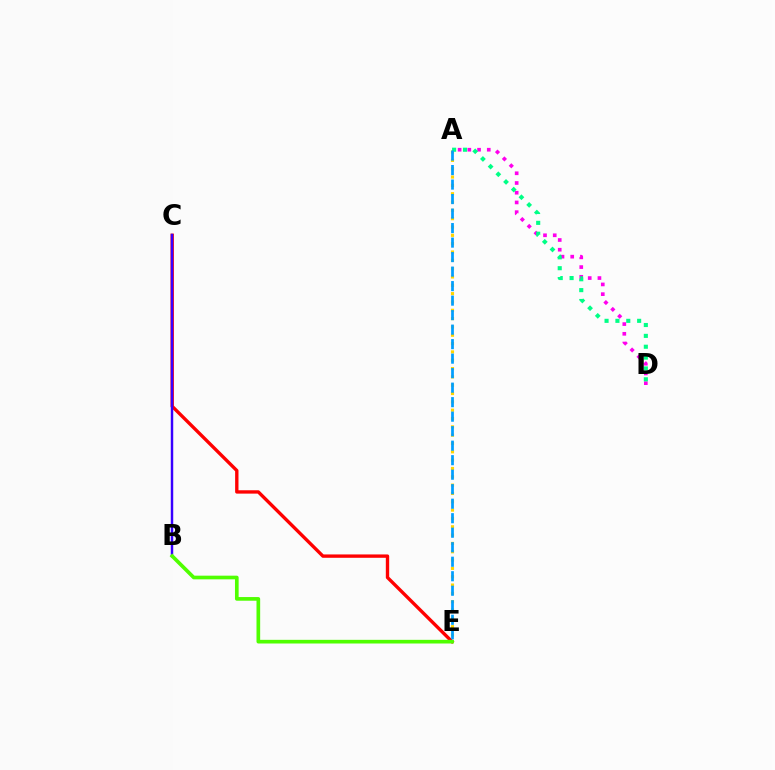{('C', 'E'): [{'color': '#ff0000', 'line_style': 'solid', 'thickness': 2.42}], ('A', 'D'): [{'color': '#ff00ed', 'line_style': 'dotted', 'thickness': 2.64}, {'color': '#00ff86', 'line_style': 'dotted', 'thickness': 2.95}], ('A', 'E'): [{'color': '#ffd500', 'line_style': 'dotted', 'thickness': 2.26}, {'color': '#009eff', 'line_style': 'dashed', 'thickness': 1.97}], ('B', 'C'): [{'color': '#3700ff', 'line_style': 'solid', 'thickness': 1.77}], ('B', 'E'): [{'color': '#4fff00', 'line_style': 'solid', 'thickness': 2.64}]}